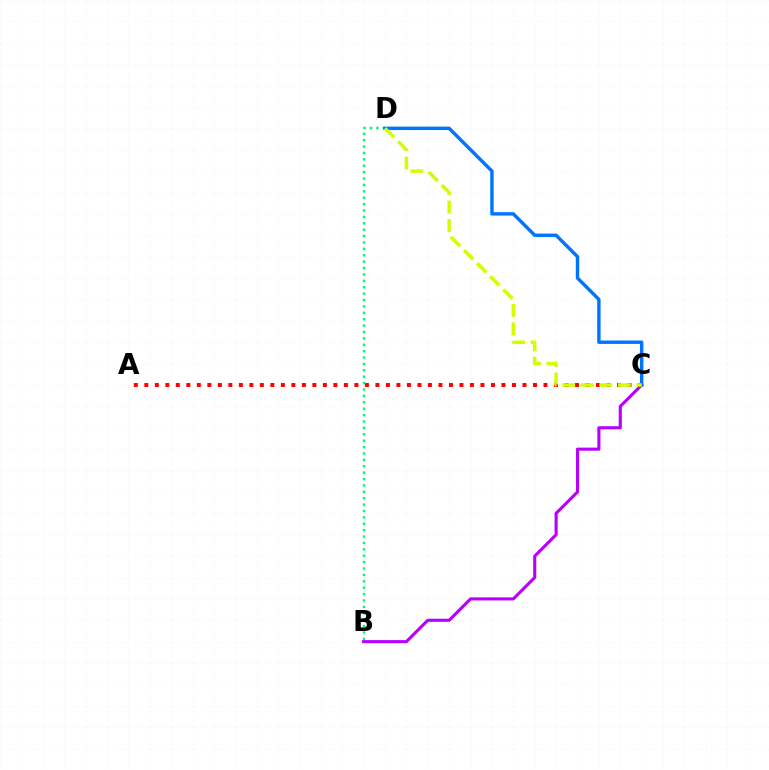{('A', 'C'): [{'color': '#ff0000', 'line_style': 'dotted', 'thickness': 2.85}], ('B', 'D'): [{'color': '#00ff5c', 'line_style': 'dotted', 'thickness': 1.74}], ('B', 'C'): [{'color': '#b900ff', 'line_style': 'solid', 'thickness': 2.23}], ('C', 'D'): [{'color': '#0074ff', 'line_style': 'solid', 'thickness': 2.46}, {'color': '#d1ff00', 'line_style': 'dashed', 'thickness': 2.52}]}